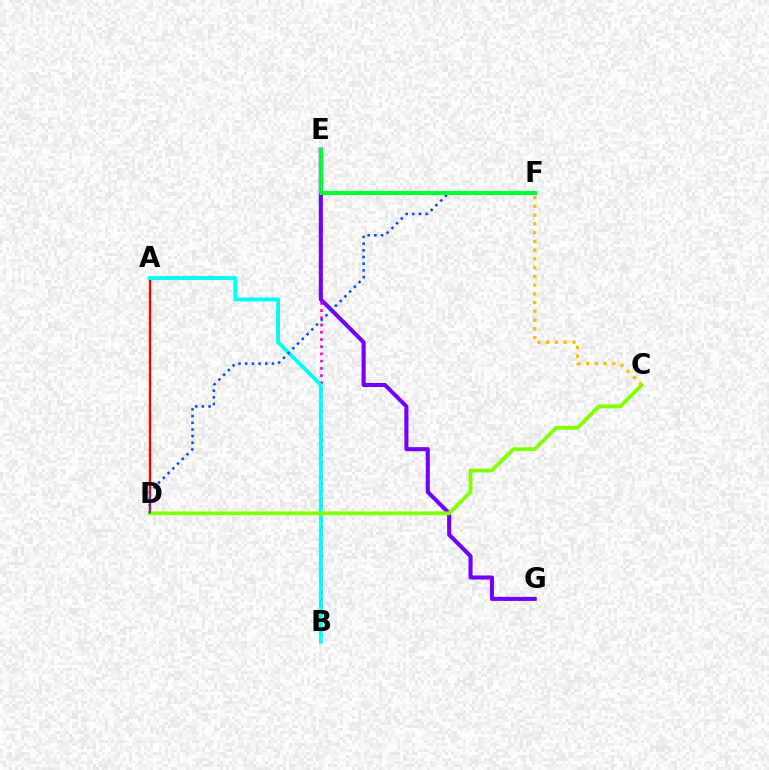{('A', 'D'): [{'color': '#ff0000', 'line_style': 'solid', 'thickness': 1.71}], ('B', 'E'): [{'color': '#ff00cf', 'line_style': 'dotted', 'thickness': 1.96}], ('E', 'G'): [{'color': '#7200ff', 'line_style': 'solid', 'thickness': 2.93}], ('A', 'B'): [{'color': '#00fff6', 'line_style': 'solid', 'thickness': 2.78}], ('C', 'D'): [{'color': '#84ff00', 'line_style': 'solid', 'thickness': 2.73}], ('C', 'F'): [{'color': '#ffbd00', 'line_style': 'dotted', 'thickness': 2.38}], ('D', 'F'): [{'color': '#004bff', 'line_style': 'dotted', 'thickness': 1.82}], ('E', 'F'): [{'color': '#00ff39', 'line_style': 'solid', 'thickness': 2.99}]}